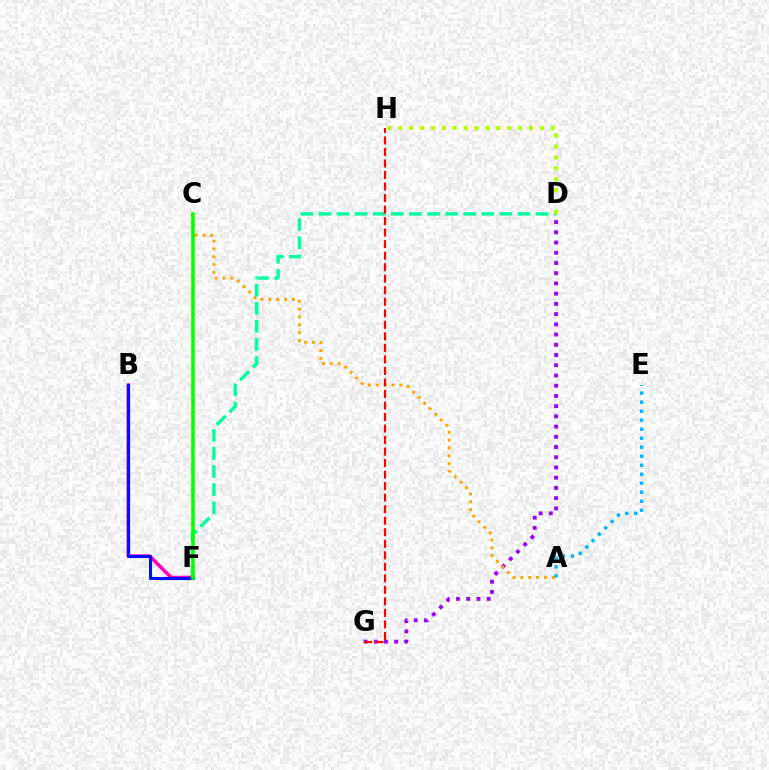{('D', 'G'): [{'color': '#9b00ff', 'line_style': 'dotted', 'thickness': 2.78}], ('A', 'C'): [{'color': '#ffa500', 'line_style': 'dotted', 'thickness': 2.13}], ('A', 'E'): [{'color': '#00b5ff', 'line_style': 'dotted', 'thickness': 2.45}], ('B', 'F'): [{'color': '#ff00bd', 'line_style': 'solid', 'thickness': 2.56}, {'color': '#0010ff', 'line_style': 'solid', 'thickness': 2.2}], ('D', 'F'): [{'color': '#00ff9d', 'line_style': 'dashed', 'thickness': 2.46}], ('C', 'F'): [{'color': '#08ff00', 'line_style': 'solid', 'thickness': 2.56}], ('G', 'H'): [{'color': '#ff0000', 'line_style': 'dashed', 'thickness': 1.57}], ('D', 'H'): [{'color': '#b3ff00', 'line_style': 'dotted', 'thickness': 2.96}]}